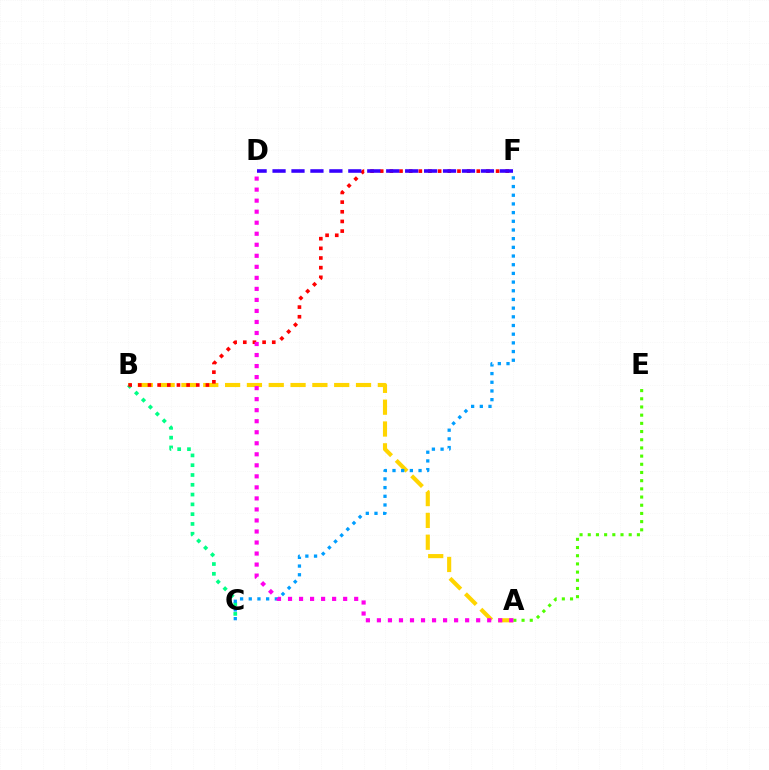{('A', 'B'): [{'color': '#ffd500', 'line_style': 'dashed', 'thickness': 2.96}], ('B', 'C'): [{'color': '#00ff86', 'line_style': 'dotted', 'thickness': 2.66}], ('B', 'F'): [{'color': '#ff0000', 'line_style': 'dotted', 'thickness': 2.62}], ('A', 'E'): [{'color': '#4fff00', 'line_style': 'dotted', 'thickness': 2.22}], ('D', 'F'): [{'color': '#3700ff', 'line_style': 'dashed', 'thickness': 2.57}], ('C', 'F'): [{'color': '#009eff', 'line_style': 'dotted', 'thickness': 2.36}], ('A', 'D'): [{'color': '#ff00ed', 'line_style': 'dotted', 'thickness': 3.0}]}